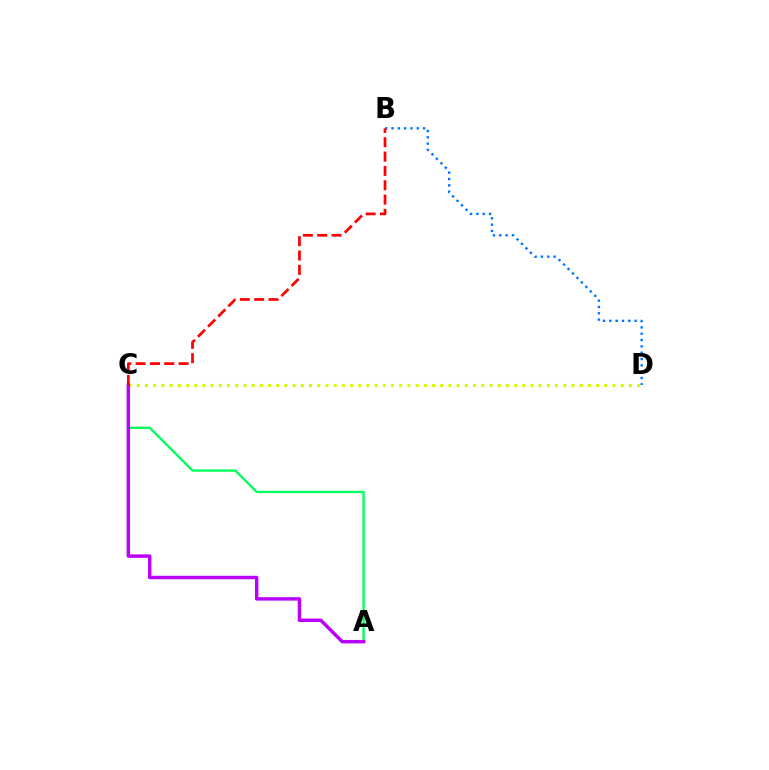{('A', 'C'): [{'color': '#00ff5c', 'line_style': 'solid', 'thickness': 1.68}, {'color': '#b900ff', 'line_style': 'solid', 'thickness': 2.48}], ('C', 'D'): [{'color': '#d1ff00', 'line_style': 'dotted', 'thickness': 2.23}], ('B', 'D'): [{'color': '#0074ff', 'line_style': 'dotted', 'thickness': 1.72}], ('B', 'C'): [{'color': '#ff0000', 'line_style': 'dashed', 'thickness': 1.95}]}